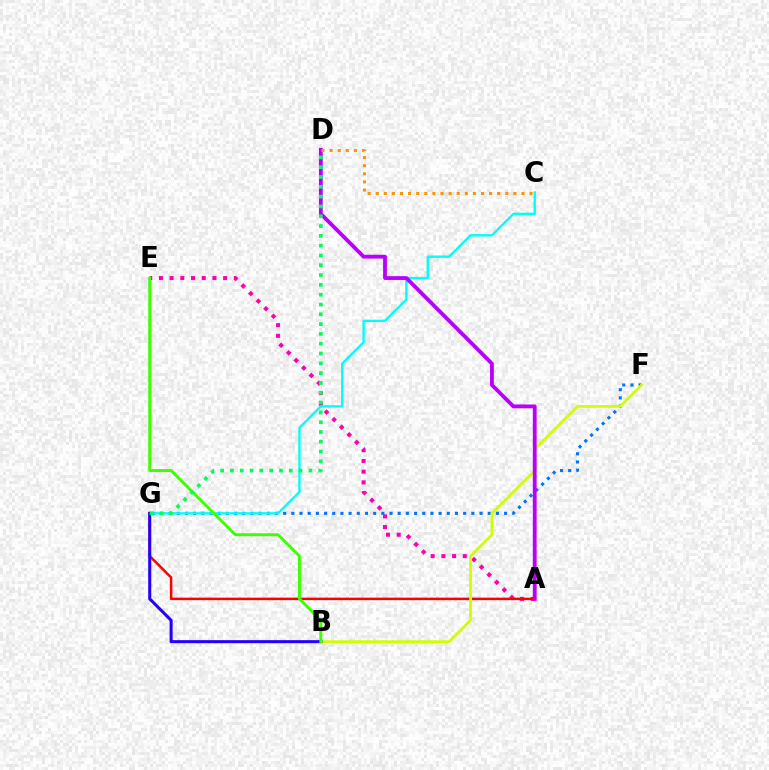{('A', 'E'): [{'color': '#ff00ac', 'line_style': 'dotted', 'thickness': 2.91}], ('F', 'G'): [{'color': '#0074ff', 'line_style': 'dotted', 'thickness': 2.22}], ('A', 'G'): [{'color': '#ff0000', 'line_style': 'solid', 'thickness': 1.8}], ('B', 'F'): [{'color': '#d1ff00', 'line_style': 'solid', 'thickness': 2.0}], ('C', 'G'): [{'color': '#00fff6', 'line_style': 'solid', 'thickness': 1.69}], ('A', 'D'): [{'color': '#b900ff', 'line_style': 'solid', 'thickness': 2.74}], ('B', 'G'): [{'color': '#2500ff', 'line_style': 'solid', 'thickness': 2.19}], ('B', 'E'): [{'color': '#3dff00', 'line_style': 'solid', 'thickness': 2.11}], ('D', 'G'): [{'color': '#00ff5c', 'line_style': 'dotted', 'thickness': 2.66}], ('C', 'D'): [{'color': '#ff9400', 'line_style': 'dotted', 'thickness': 2.2}]}